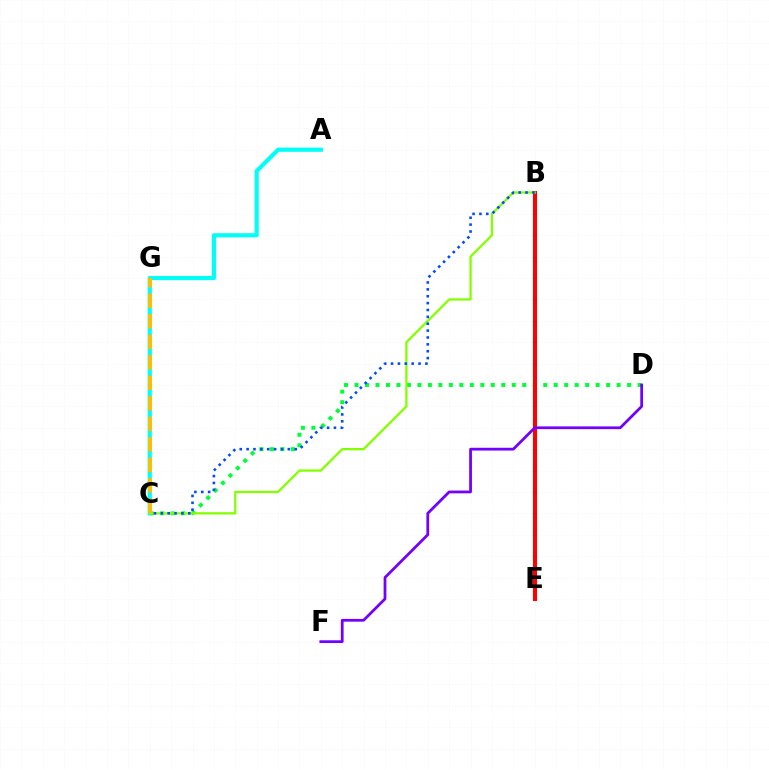{('C', 'G'): [{'color': '#ff00cf', 'line_style': 'dashed', 'thickness': 1.65}, {'color': '#ffbd00', 'line_style': 'dashed', 'thickness': 2.79}], ('C', 'D'): [{'color': '#00ff39', 'line_style': 'dotted', 'thickness': 2.85}], ('A', 'C'): [{'color': '#00fff6', 'line_style': 'solid', 'thickness': 2.99}], ('B', 'E'): [{'color': '#ff0000', 'line_style': 'solid', 'thickness': 2.93}], ('B', 'C'): [{'color': '#84ff00', 'line_style': 'solid', 'thickness': 1.64}, {'color': '#004bff', 'line_style': 'dotted', 'thickness': 1.87}], ('D', 'F'): [{'color': '#7200ff', 'line_style': 'solid', 'thickness': 1.99}]}